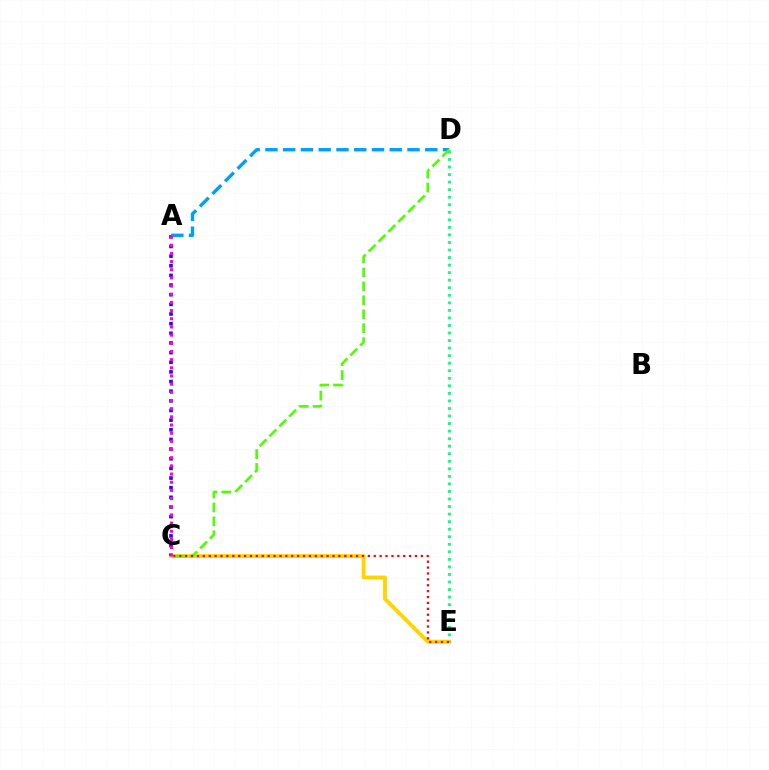{('C', 'E'): [{'color': '#ffd500', 'line_style': 'solid', 'thickness': 2.8}, {'color': '#ff0000', 'line_style': 'dotted', 'thickness': 1.6}], ('A', 'C'): [{'color': '#3700ff', 'line_style': 'dotted', 'thickness': 2.62}, {'color': '#ff00ed', 'line_style': 'dotted', 'thickness': 2.22}], ('A', 'D'): [{'color': '#009eff', 'line_style': 'dashed', 'thickness': 2.41}], ('D', 'E'): [{'color': '#00ff86', 'line_style': 'dotted', 'thickness': 2.05}], ('C', 'D'): [{'color': '#4fff00', 'line_style': 'dashed', 'thickness': 1.89}]}